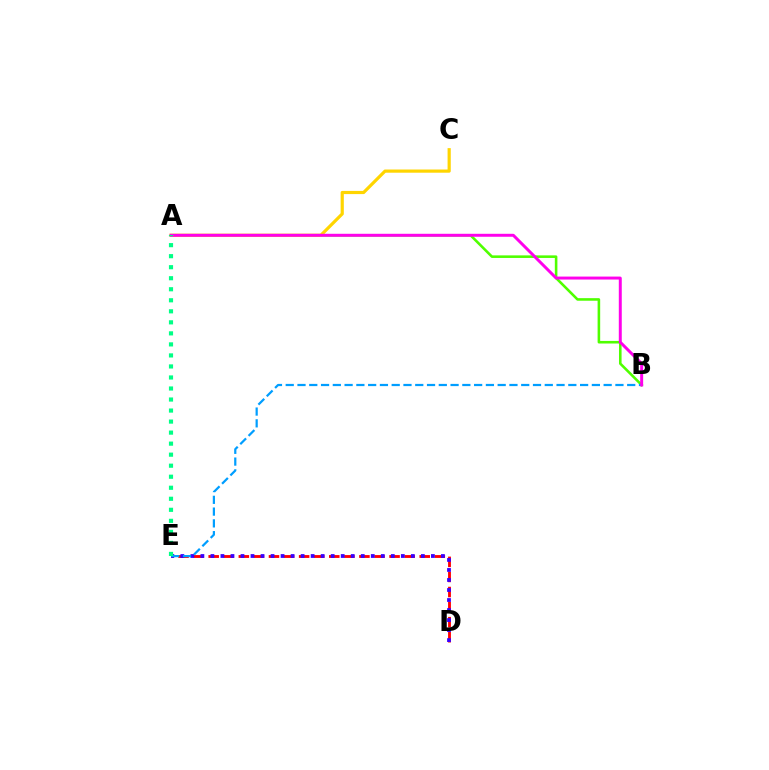{('D', 'E'): [{'color': '#ff0000', 'line_style': 'dashed', 'thickness': 2.05}, {'color': '#3700ff', 'line_style': 'dotted', 'thickness': 2.72}], ('A', 'B'): [{'color': '#4fff00', 'line_style': 'solid', 'thickness': 1.86}, {'color': '#ff00ed', 'line_style': 'solid', 'thickness': 2.13}], ('B', 'E'): [{'color': '#009eff', 'line_style': 'dashed', 'thickness': 1.6}], ('A', 'C'): [{'color': '#ffd500', 'line_style': 'solid', 'thickness': 2.3}], ('A', 'E'): [{'color': '#00ff86', 'line_style': 'dotted', 'thickness': 3.0}]}